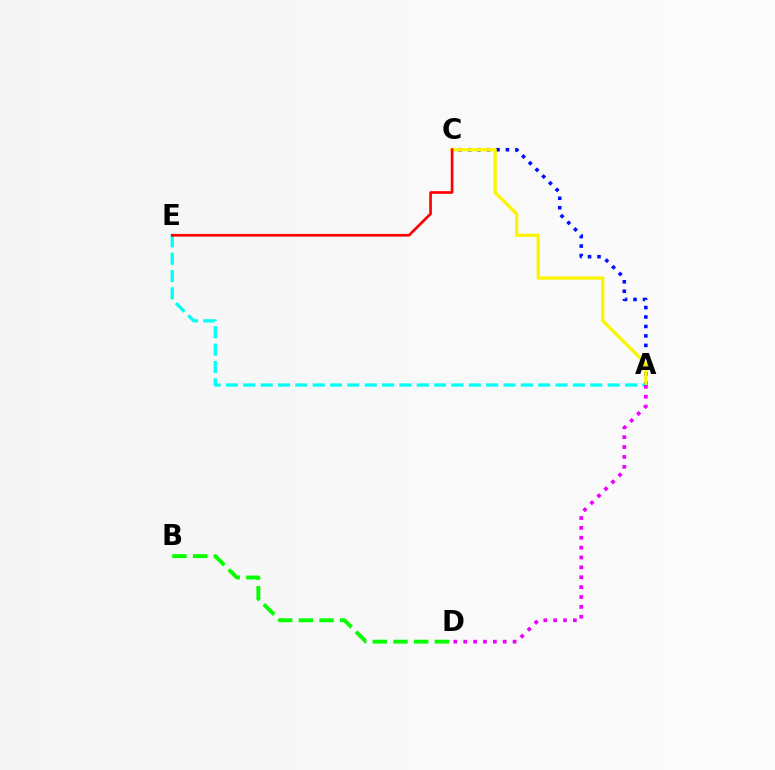{('A', 'C'): [{'color': '#0010ff', 'line_style': 'dotted', 'thickness': 2.57}, {'color': '#fcf500', 'line_style': 'solid', 'thickness': 2.35}], ('A', 'E'): [{'color': '#00fff6', 'line_style': 'dashed', 'thickness': 2.36}], ('B', 'D'): [{'color': '#08ff00', 'line_style': 'dashed', 'thickness': 2.81}], ('A', 'D'): [{'color': '#ee00ff', 'line_style': 'dotted', 'thickness': 2.68}], ('C', 'E'): [{'color': '#ff0000', 'line_style': 'solid', 'thickness': 1.92}]}